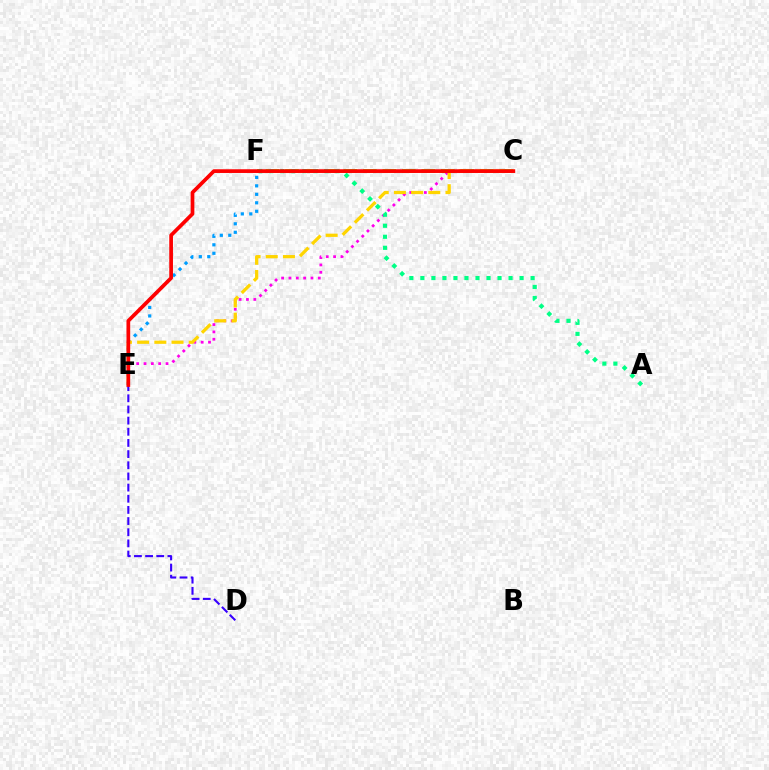{('C', 'E'): [{'color': '#ff00ed', 'line_style': 'dotted', 'thickness': 1.99}, {'color': '#ffd500', 'line_style': 'dashed', 'thickness': 2.34}, {'color': '#ff0000', 'line_style': 'solid', 'thickness': 2.67}], ('E', 'F'): [{'color': '#009eff', 'line_style': 'dotted', 'thickness': 2.3}], ('C', 'F'): [{'color': '#4fff00', 'line_style': 'dashed', 'thickness': 2.65}], ('A', 'F'): [{'color': '#00ff86', 'line_style': 'dotted', 'thickness': 2.99}], ('D', 'E'): [{'color': '#3700ff', 'line_style': 'dashed', 'thickness': 1.52}]}